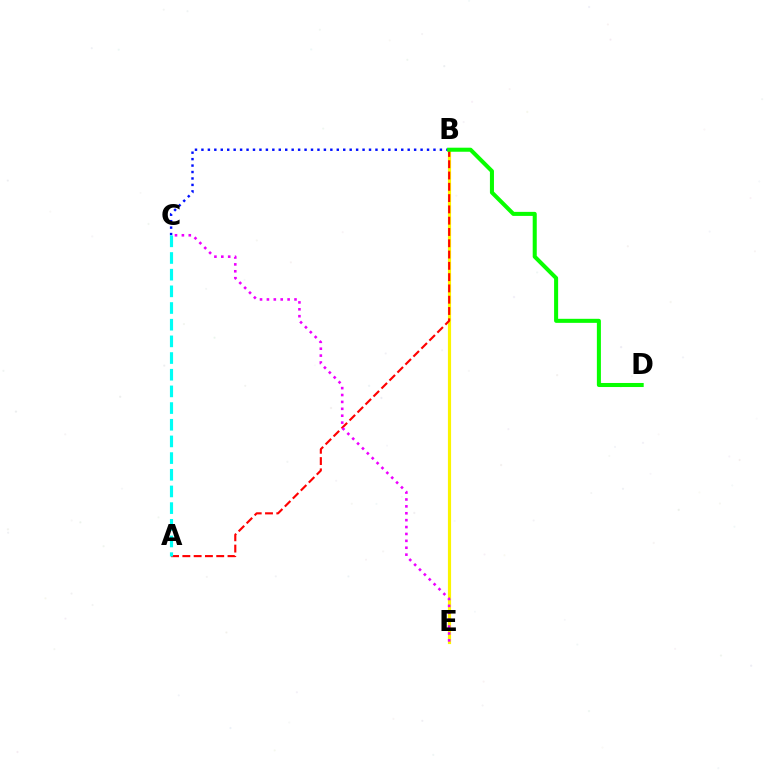{('B', 'C'): [{'color': '#0010ff', 'line_style': 'dotted', 'thickness': 1.75}], ('B', 'E'): [{'color': '#fcf500', 'line_style': 'solid', 'thickness': 2.28}], ('A', 'B'): [{'color': '#ff0000', 'line_style': 'dashed', 'thickness': 1.53}], ('A', 'C'): [{'color': '#00fff6', 'line_style': 'dashed', 'thickness': 2.27}], ('C', 'E'): [{'color': '#ee00ff', 'line_style': 'dotted', 'thickness': 1.87}], ('B', 'D'): [{'color': '#08ff00', 'line_style': 'solid', 'thickness': 2.91}]}